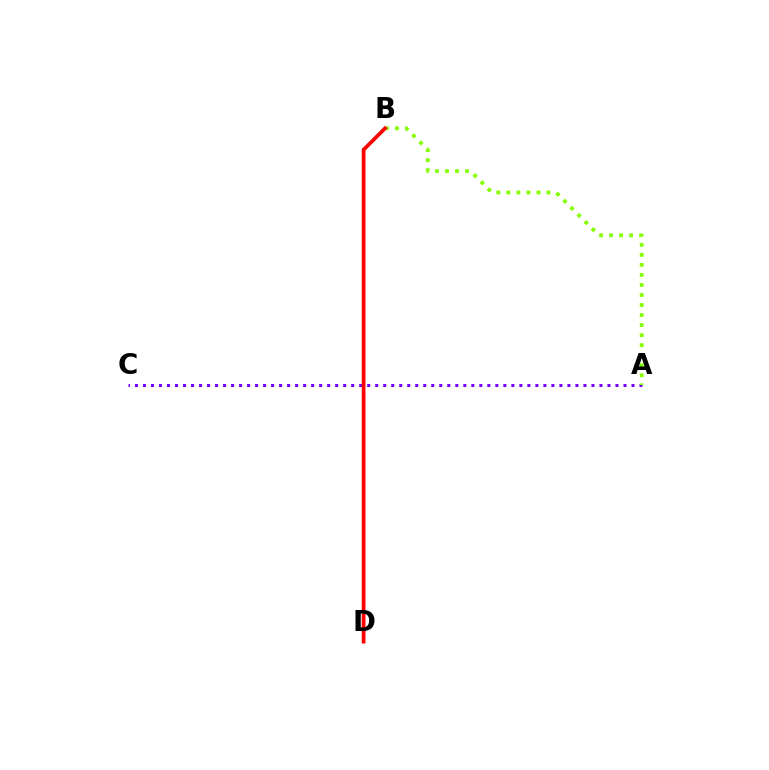{('B', 'D'): [{'color': '#00fff6', 'line_style': 'dashed', 'thickness': 1.94}, {'color': '#ff0000', 'line_style': 'solid', 'thickness': 2.69}], ('A', 'C'): [{'color': '#7200ff', 'line_style': 'dotted', 'thickness': 2.18}], ('A', 'B'): [{'color': '#84ff00', 'line_style': 'dotted', 'thickness': 2.73}]}